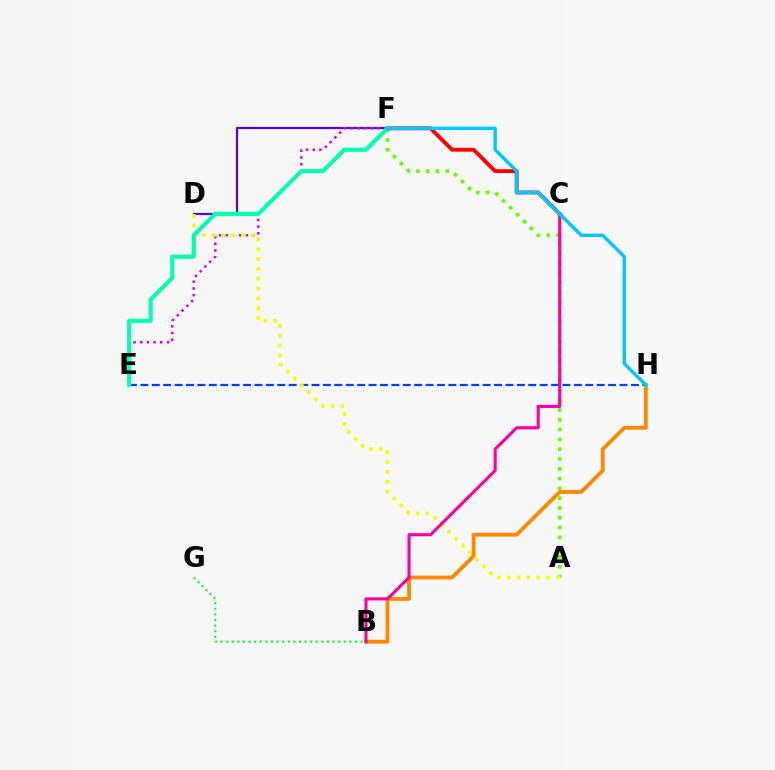{('D', 'F'): [{'color': '#4f00ff', 'line_style': 'solid', 'thickness': 1.57}], ('B', 'G'): [{'color': '#00ff27', 'line_style': 'dotted', 'thickness': 1.52}], ('E', 'H'): [{'color': '#003fff', 'line_style': 'dashed', 'thickness': 1.55}], ('E', 'F'): [{'color': '#d600ff', 'line_style': 'dotted', 'thickness': 1.82}, {'color': '#00ffaf', 'line_style': 'solid', 'thickness': 2.97}], ('A', 'F'): [{'color': '#66ff00', 'line_style': 'dotted', 'thickness': 2.66}], ('A', 'D'): [{'color': '#eeff00', 'line_style': 'dotted', 'thickness': 2.67}], ('B', 'H'): [{'color': '#ff8800', 'line_style': 'solid', 'thickness': 2.74}], ('C', 'F'): [{'color': '#ff0000', 'line_style': 'solid', 'thickness': 2.78}], ('B', 'C'): [{'color': '#ff00a0', 'line_style': 'solid', 'thickness': 2.25}], ('F', 'H'): [{'color': '#00c7ff', 'line_style': 'solid', 'thickness': 2.45}]}